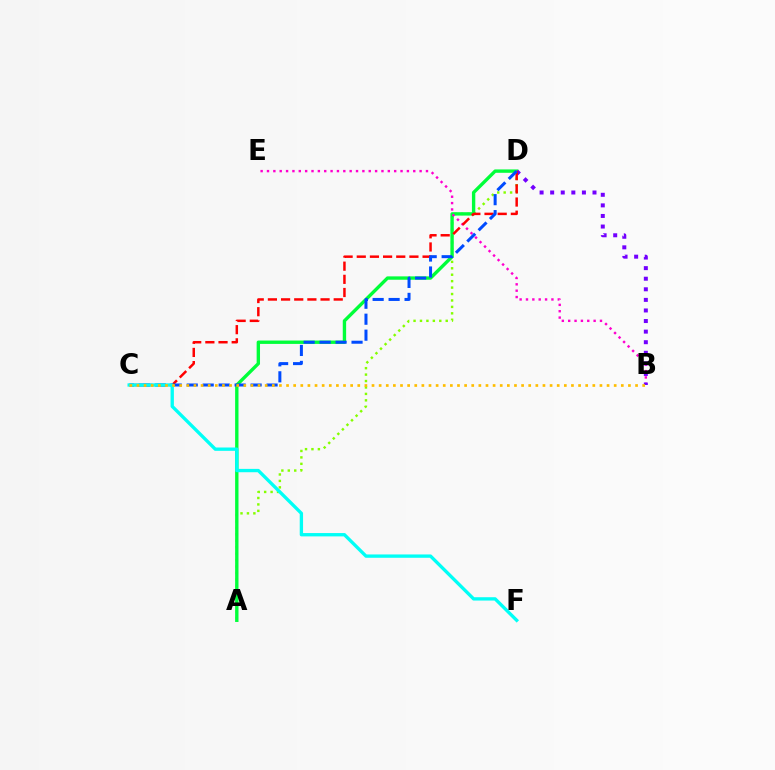{('A', 'D'): [{'color': '#84ff00', 'line_style': 'dotted', 'thickness': 1.75}, {'color': '#00ff39', 'line_style': 'solid', 'thickness': 2.42}], ('B', 'E'): [{'color': '#ff00cf', 'line_style': 'dotted', 'thickness': 1.73}], ('B', 'D'): [{'color': '#7200ff', 'line_style': 'dotted', 'thickness': 2.87}], ('C', 'D'): [{'color': '#ff0000', 'line_style': 'dashed', 'thickness': 1.79}, {'color': '#004bff', 'line_style': 'dashed', 'thickness': 2.17}], ('C', 'F'): [{'color': '#00fff6', 'line_style': 'solid', 'thickness': 2.4}], ('B', 'C'): [{'color': '#ffbd00', 'line_style': 'dotted', 'thickness': 1.94}]}